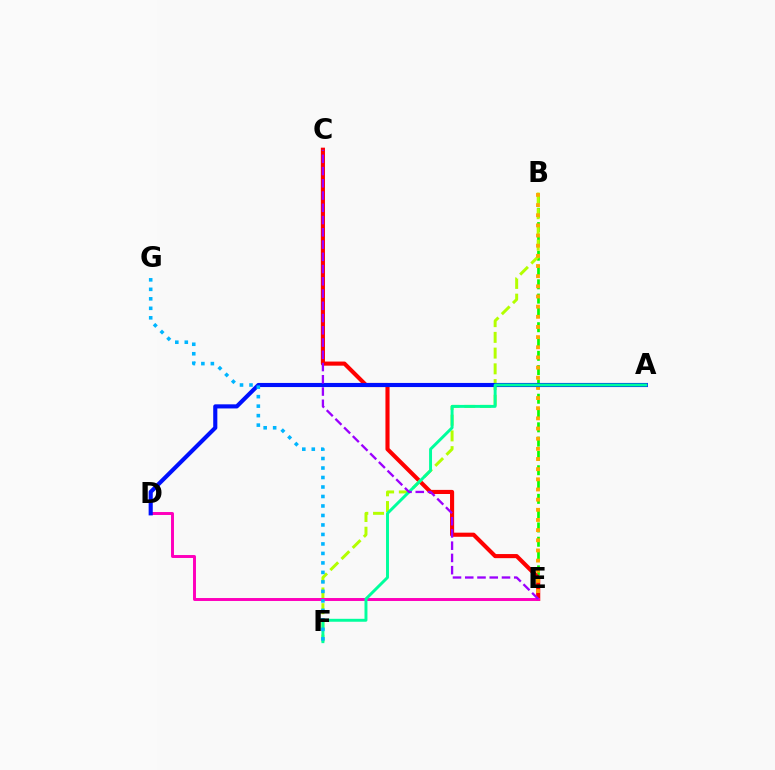{('B', 'E'): [{'color': '#08ff00', 'line_style': 'dashed', 'thickness': 1.94}, {'color': '#ffa500', 'line_style': 'dotted', 'thickness': 2.76}], ('C', 'E'): [{'color': '#ff0000', 'line_style': 'solid', 'thickness': 2.96}, {'color': '#9b00ff', 'line_style': 'dashed', 'thickness': 1.66}], ('B', 'F'): [{'color': '#b3ff00', 'line_style': 'dashed', 'thickness': 2.14}], ('D', 'E'): [{'color': '#ff00bd', 'line_style': 'solid', 'thickness': 2.12}], ('A', 'D'): [{'color': '#0010ff', 'line_style': 'solid', 'thickness': 2.97}], ('A', 'F'): [{'color': '#00ff9d', 'line_style': 'solid', 'thickness': 2.11}], ('F', 'G'): [{'color': '#00b5ff', 'line_style': 'dotted', 'thickness': 2.58}]}